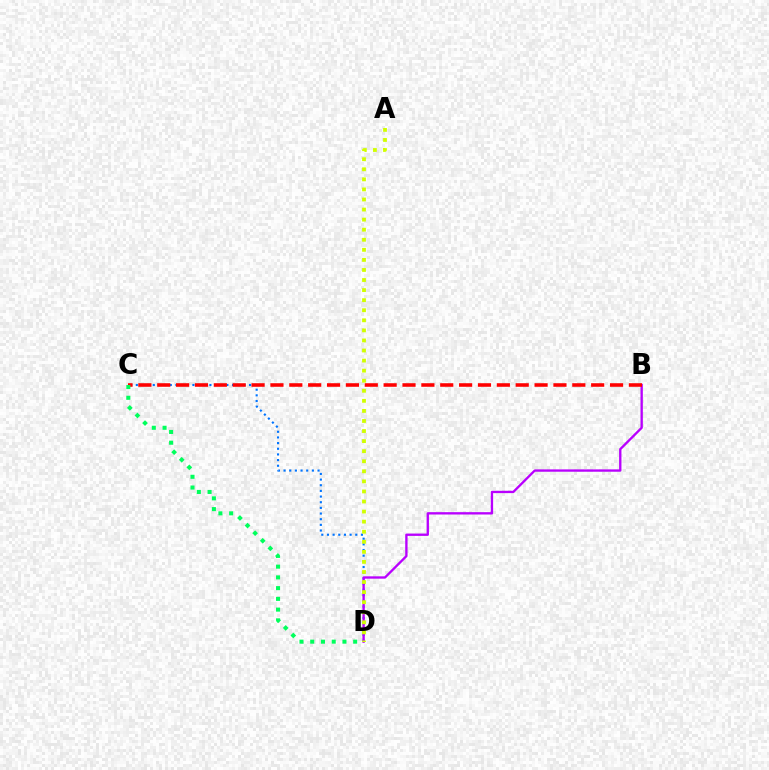{('C', 'D'): [{'color': '#0074ff', 'line_style': 'dotted', 'thickness': 1.54}, {'color': '#00ff5c', 'line_style': 'dotted', 'thickness': 2.92}], ('B', 'D'): [{'color': '#b900ff', 'line_style': 'solid', 'thickness': 1.69}], ('A', 'D'): [{'color': '#d1ff00', 'line_style': 'dotted', 'thickness': 2.74}], ('B', 'C'): [{'color': '#ff0000', 'line_style': 'dashed', 'thickness': 2.56}]}